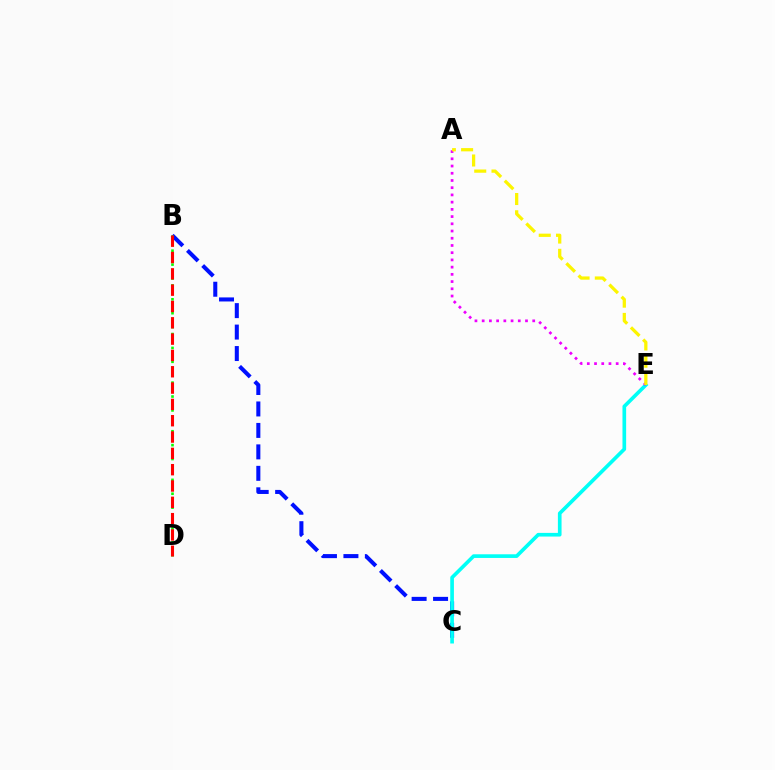{('B', 'C'): [{'color': '#0010ff', 'line_style': 'dashed', 'thickness': 2.92}], ('C', 'E'): [{'color': '#00fff6', 'line_style': 'solid', 'thickness': 2.63}], ('A', 'E'): [{'color': '#ee00ff', 'line_style': 'dotted', 'thickness': 1.96}, {'color': '#fcf500', 'line_style': 'dashed', 'thickness': 2.34}], ('B', 'D'): [{'color': '#08ff00', 'line_style': 'dotted', 'thickness': 1.89}, {'color': '#ff0000', 'line_style': 'dashed', 'thickness': 2.22}]}